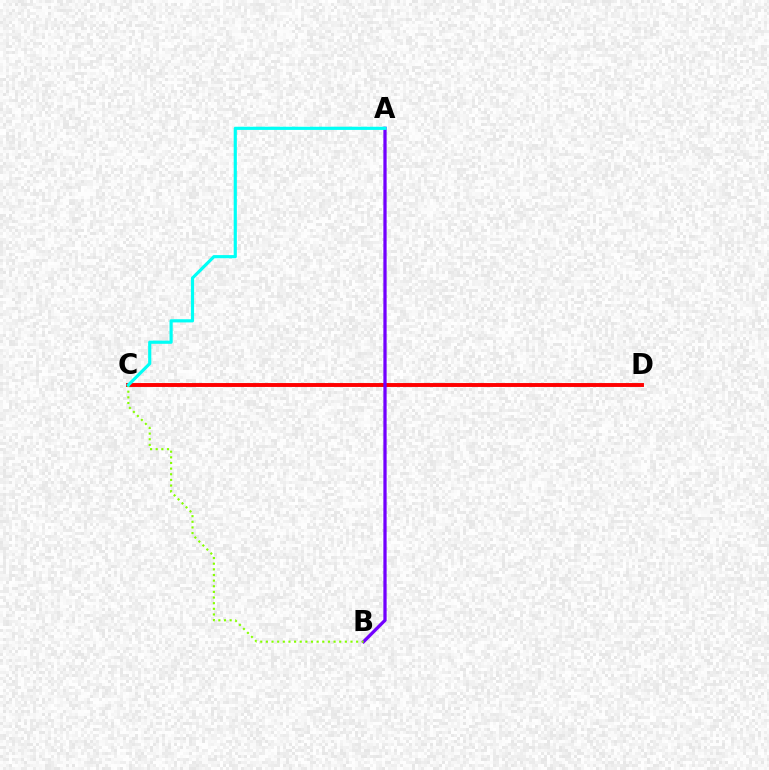{('C', 'D'): [{'color': '#ff0000', 'line_style': 'solid', 'thickness': 2.81}], ('A', 'B'): [{'color': '#7200ff', 'line_style': 'solid', 'thickness': 2.35}], ('B', 'C'): [{'color': '#84ff00', 'line_style': 'dotted', 'thickness': 1.53}], ('A', 'C'): [{'color': '#00fff6', 'line_style': 'solid', 'thickness': 2.28}]}